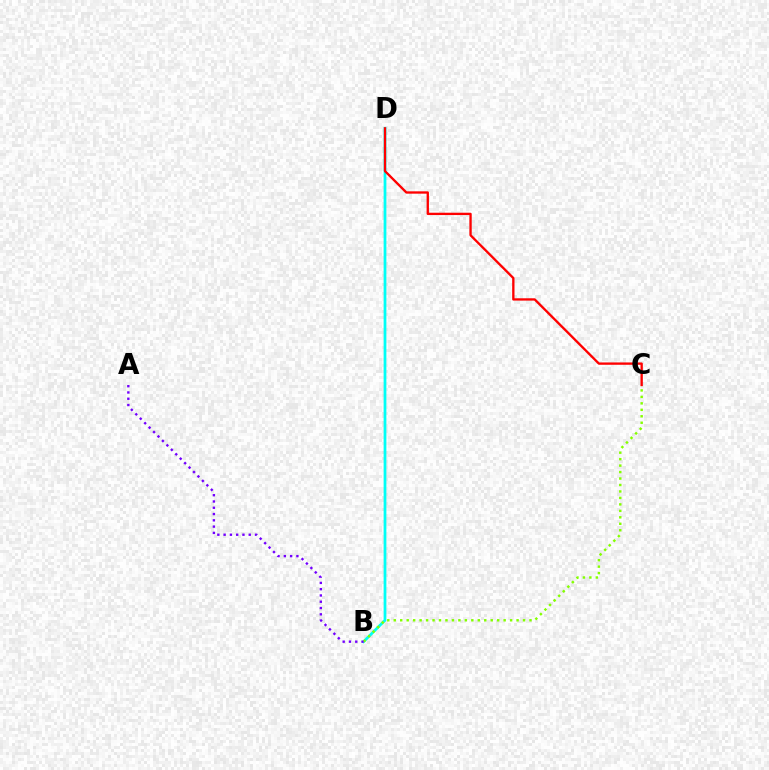{('B', 'D'): [{'color': '#00fff6', 'line_style': 'solid', 'thickness': 1.98}], ('B', 'C'): [{'color': '#84ff00', 'line_style': 'dotted', 'thickness': 1.76}], ('A', 'B'): [{'color': '#7200ff', 'line_style': 'dotted', 'thickness': 1.71}], ('C', 'D'): [{'color': '#ff0000', 'line_style': 'solid', 'thickness': 1.68}]}